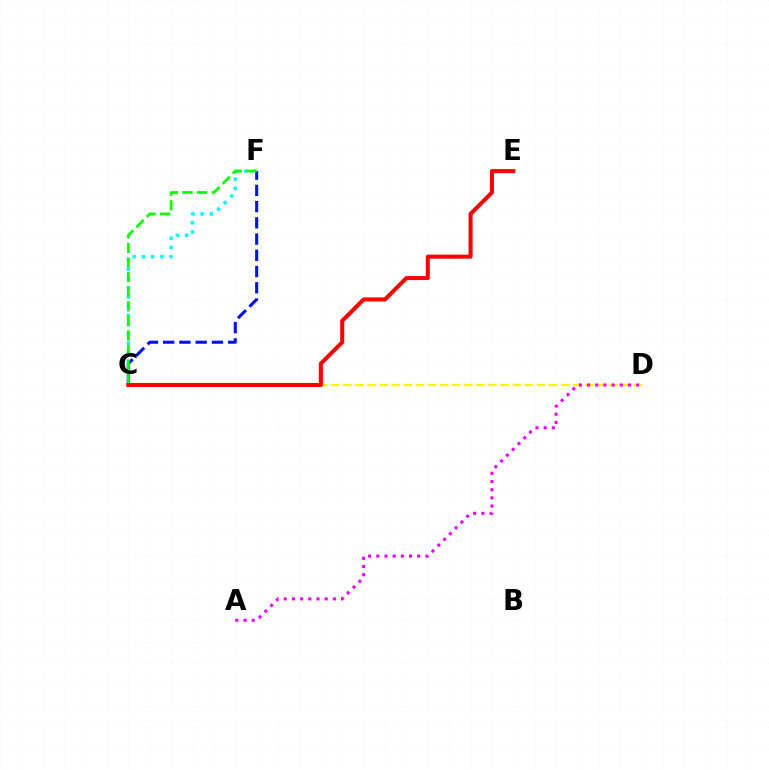{('C', 'F'): [{'color': '#00fff6', 'line_style': 'dotted', 'thickness': 2.51}, {'color': '#0010ff', 'line_style': 'dashed', 'thickness': 2.21}, {'color': '#08ff00', 'line_style': 'dashed', 'thickness': 1.98}], ('C', 'D'): [{'color': '#fcf500', 'line_style': 'dashed', 'thickness': 1.64}], ('A', 'D'): [{'color': '#ee00ff', 'line_style': 'dotted', 'thickness': 2.22}], ('C', 'E'): [{'color': '#ff0000', 'line_style': 'solid', 'thickness': 2.91}]}